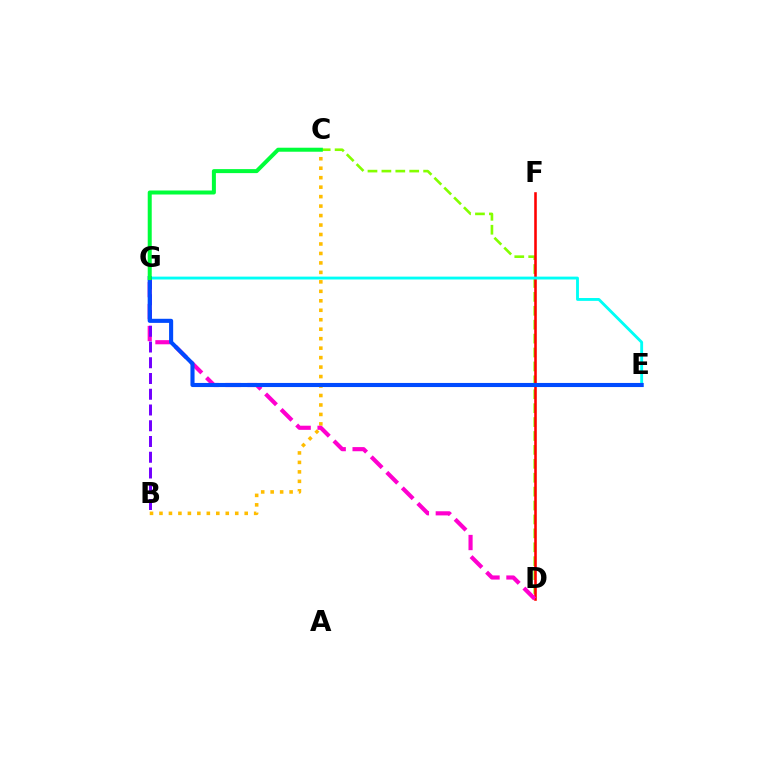{('C', 'D'): [{'color': '#84ff00', 'line_style': 'dashed', 'thickness': 1.89}], ('B', 'C'): [{'color': '#ffbd00', 'line_style': 'dotted', 'thickness': 2.57}], ('D', 'F'): [{'color': '#ff0000', 'line_style': 'solid', 'thickness': 1.86}], ('D', 'G'): [{'color': '#ff00cf', 'line_style': 'dashed', 'thickness': 2.98}], ('E', 'G'): [{'color': '#00fff6', 'line_style': 'solid', 'thickness': 2.06}, {'color': '#004bff', 'line_style': 'solid', 'thickness': 2.95}], ('B', 'G'): [{'color': '#7200ff', 'line_style': 'dashed', 'thickness': 2.14}], ('C', 'G'): [{'color': '#00ff39', 'line_style': 'solid', 'thickness': 2.88}]}